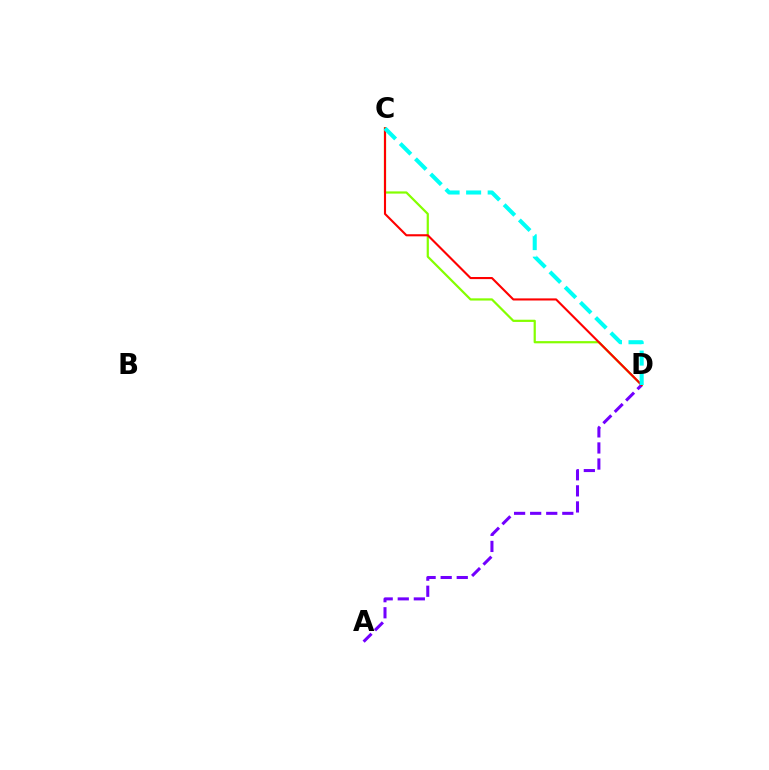{('C', 'D'): [{'color': '#84ff00', 'line_style': 'solid', 'thickness': 1.59}, {'color': '#ff0000', 'line_style': 'solid', 'thickness': 1.52}, {'color': '#00fff6', 'line_style': 'dashed', 'thickness': 2.93}], ('A', 'D'): [{'color': '#7200ff', 'line_style': 'dashed', 'thickness': 2.18}]}